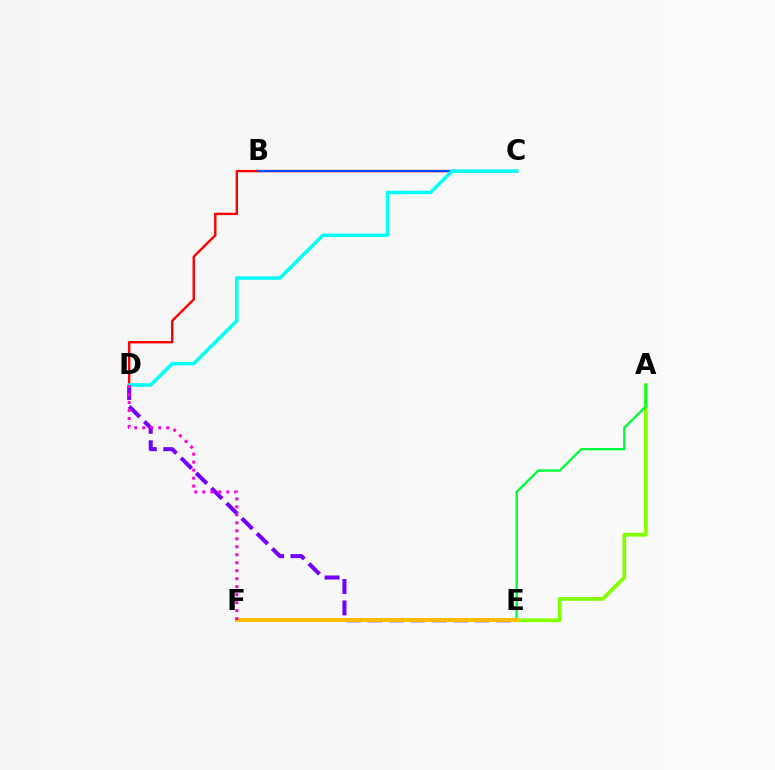{('C', 'D'): [{'color': '#ff0000', 'line_style': 'solid', 'thickness': 1.72}, {'color': '#00fff6', 'line_style': 'solid', 'thickness': 2.53}], ('A', 'E'): [{'color': '#84ff00', 'line_style': 'solid', 'thickness': 2.72}, {'color': '#00ff39', 'line_style': 'solid', 'thickness': 1.71}], ('B', 'C'): [{'color': '#004bff', 'line_style': 'solid', 'thickness': 1.51}], ('D', 'E'): [{'color': '#7200ff', 'line_style': 'dashed', 'thickness': 2.91}], ('E', 'F'): [{'color': '#ffbd00', 'line_style': 'solid', 'thickness': 2.83}], ('D', 'F'): [{'color': '#ff00cf', 'line_style': 'dotted', 'thickness': 2.17}]}